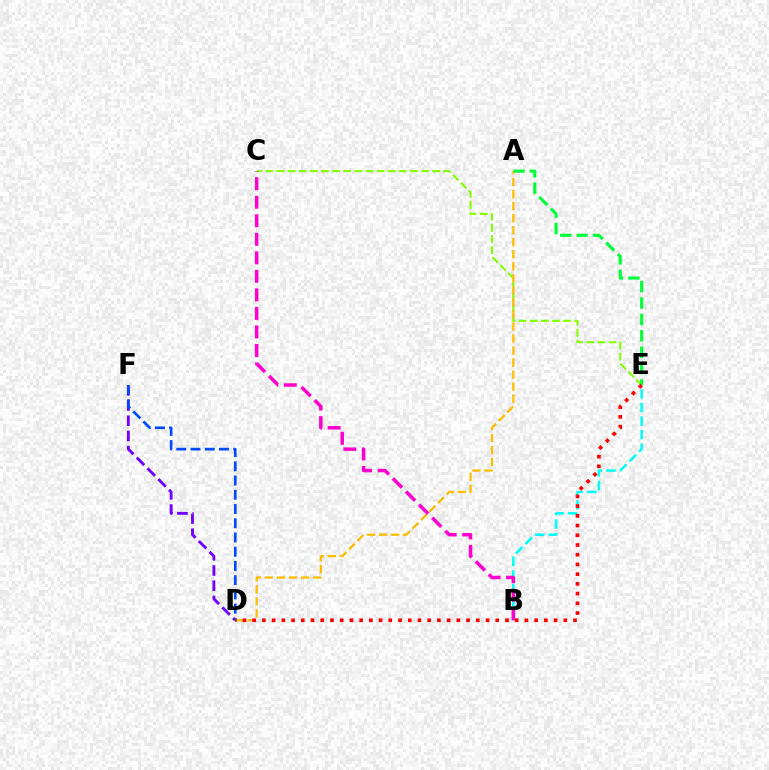{('C', 'E'): [{'color': '#84ff00', 'line_style': 'dashed', 'thickness': 1.51}], ('B', 'E'): [{'color': '#00fff6', 'line_style': 'dashed', 'thickness': 1.84}], ('A', 'D'): [{'color': '#ffbd00', 'line_style': 'dashed', 'thickness': 1.63}], ('A', 'E'): [{'color': '#00ff39', 'line_style': 'dashed', 'thickness': 2.23}], ('D', 'F'): [{'color': '#7200ff', 'line_style': 'dashed', 'thickness': 2.07}, {'color': '#004bff', 'line_style': 'dashed', 'thickness': 1.93}], ('B', 'C'): [{'color': '#ff00cf', 'line_style': 'dashed', 'thickness': 2.52}], ('D', 'E'): [{'color': '#ff0000', 'line_style': 'dotted', 'thickness': 2.64}]}